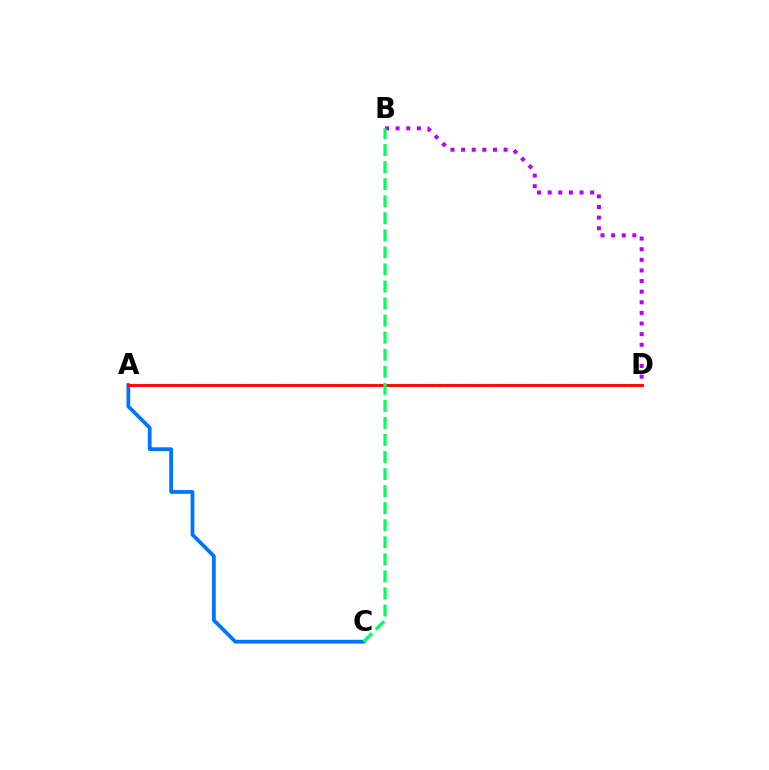{('B', 'D'): [{'color': '#b900ff', 'line_style': 'dotted', 'thickness': 2.89}], ('A', 'C'): [{'color': '#0074ff', 'line_style': 'solid', 'thickness': 2.69}], ('A', 'D'): [{'color': '#d1ff00', 'line_style': 'dotted', 'thickness': 2.27}, {'color': '#ff0000', 'line_style': 'solid', 'thickness': 2.03}], ('B', 'C'): [{'color': '#00ff5c', 'line_style': 'dashed', 'thickness': 2.32}]}